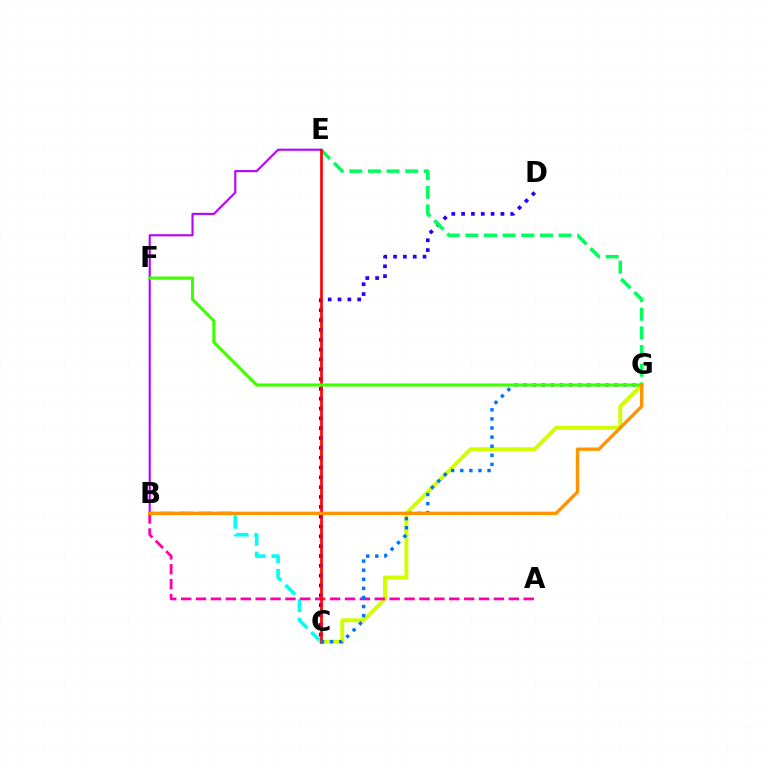{('C', 'D'): [{'color': '#2500ff', 'line_style': 'dotted', 'thickness': 2.67}], ('B', 'C'): [{'color': '#00fff6', 'line_style': 'dashed', 'thickness': 2.62}], ('E', 'G'): [{'color': '#00ff5c', 'line_style': 'dashed', 'thickness': 2.53}], ('B', 'E'): [{'color': '#b900ff', 'line_style': 'solid', 'thickness': 1.52}], ('C', 'G'): [{'color': '#d1ff00', 'line_style': 'solid', 'thickness': 2.84}, {'color': '#0074ff', 'line_style': 'dotted', 'thickness': 2.47}], ('A', 'B'): [{'color': '#ff00ac', 'line_style': 'dashed', 'thickness': 2.02}], ('C', 'E'): [{'color': '#ff0000', 'line_style': 'solid', 'thickness': 1.93}], ('F', 'G'): [{'color': '#3dff00', 'line_style': 'solid', 'thickness': 2.23}], ('B', 'G'): [{'color': '#ff9400', 'line_style': 'solid', 'thickness': 2.43}]}